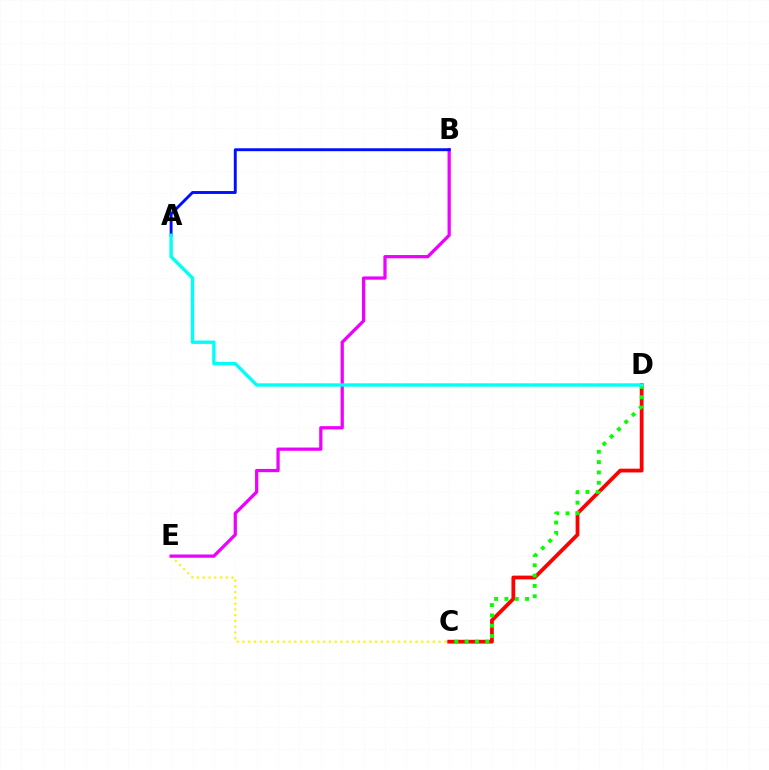{('C', 'D'): [{'color': '#ff0000', 'line_style': 'solid', 'thickness': 2.71}, {'color': '#08ff00', 'line_style': 'dotted', 'thickness': 2.8}], ('C', 'E'): [{'color': '#fcf500', 'line_style': 'dotted', 'thickness': 1.57}], ('B', 'E'): [{'color': '#ee00ff', 'line_style': 'solid', 'thickness': 2.34}], ('A', 'B'): [{'color': '#0010ff', 'line_style': 'solid', 'thickness': 2.09}], ('A', 'D'): [{'color': '#00fff6', 'line_style': 'solid', 'thickness': 2.42}]}